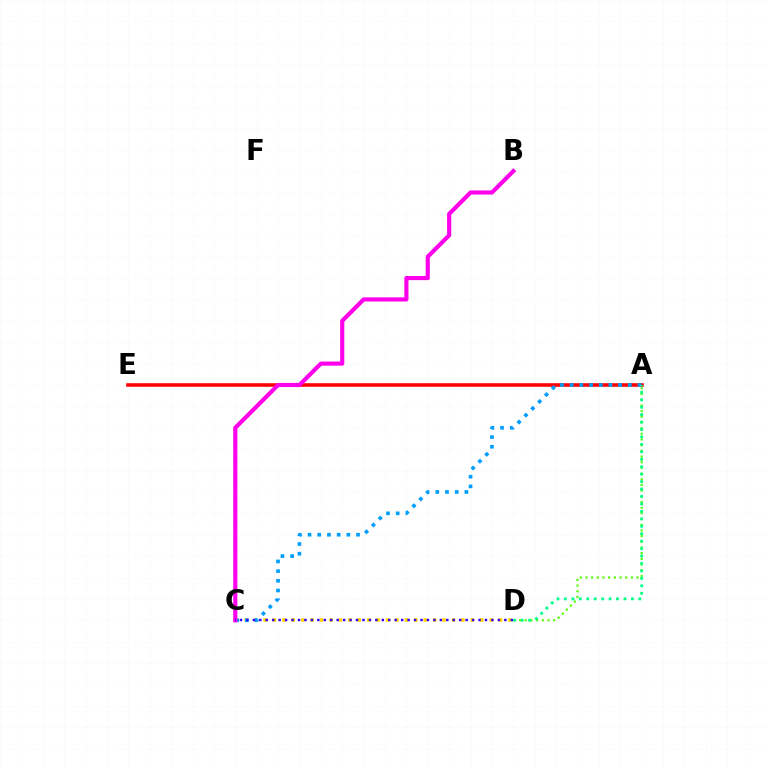{('A', 'D'): [{'color': '#4fff00', 'line_style': 'dotted', 'thickness': 1.54}, {'color': '#00ff86', 'line_style': 'dotted', 'thickness': 2.02}], ('A', 'E'): [{'color': '#ff0000', 'line_style': 'solid', 'thickness': 2.57}], ('C', 'D'): [{'color': '#ffd500', 'line_style': 'dotted', 'thickness': 2.56}, {'color': '#3700ff', 'line_style': 'dotted', 'thickness': 1.75}], ('A', 'C'): [{'color': '#009eff', 'line_style': 'dotted', 'thickness': 2.63}], ('B', 'C'): [{'color': '#ff00ed', 'line_style': 'solid', 'thickness': 2.98}]}